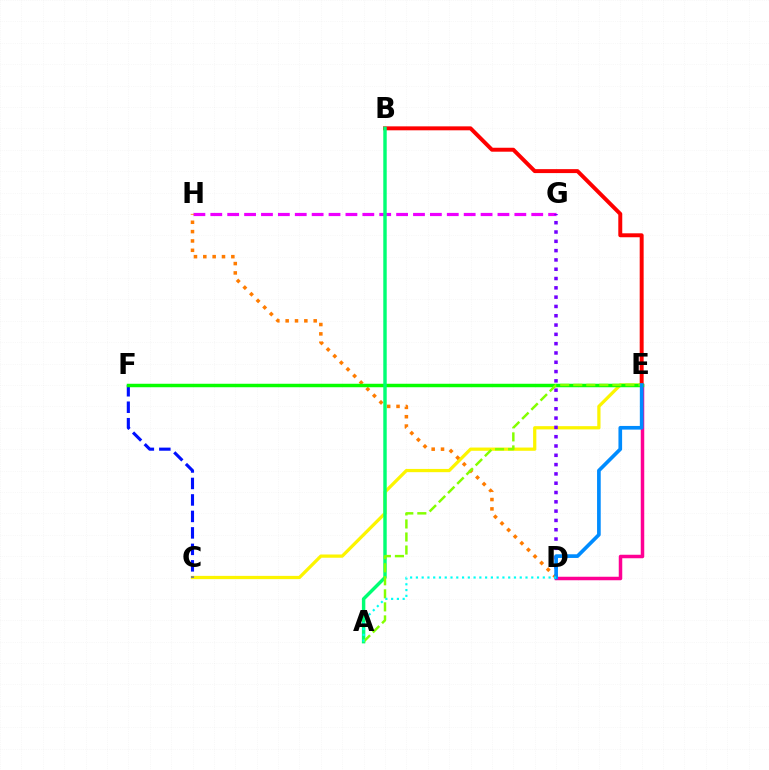{('C', 'E'): [{'color': '#fcf500', 'line_style': 'solid', 'thickness': 2.33}], ('C', 'F'): [{'color': '#0010ff', 'line_style': 'dashed', 'thickness': 2.24}], ('G', 'H'): [{'color': '#ee00ff', 'line_style': 'dashed', 'thickness': 2.29}], ('D', 'G'): [{'color': '#7200ff', 'line_style': 'dotted', 'thickness': 2.53}], ('B', 'E'): [{'color': '#ff0000', 'line_style': 'solid', 'thickness': 2.84}], ('D', 'H'): [{'color': '#ff7c00', 'line_style': 'dotted', 'thickness': 2.54}], ('D', 'E'): [{'color': '#ff0094', 'line_style': 'solid', 'thickness': 2.52}, {'color': '#008cff', 'line_style': 'solid', 'thickness': 2.64}], ('E', 'F'): [{'color': '#08ff00', 'line_style': 'solid', 'thickness': 2.5}], ('A', 'B'): [{'color': '#00ff74', 'line_style': 'solid', 'thickness': 2.47}], ('A', 'E'): [{'color': '#84ff00', 'line_style': 'dashed', 'thickness': 1.77}], ('A', 'D'): [{'color': '#00fff6', 'line_style': 'dotted', 'thickness': 1.57}]}